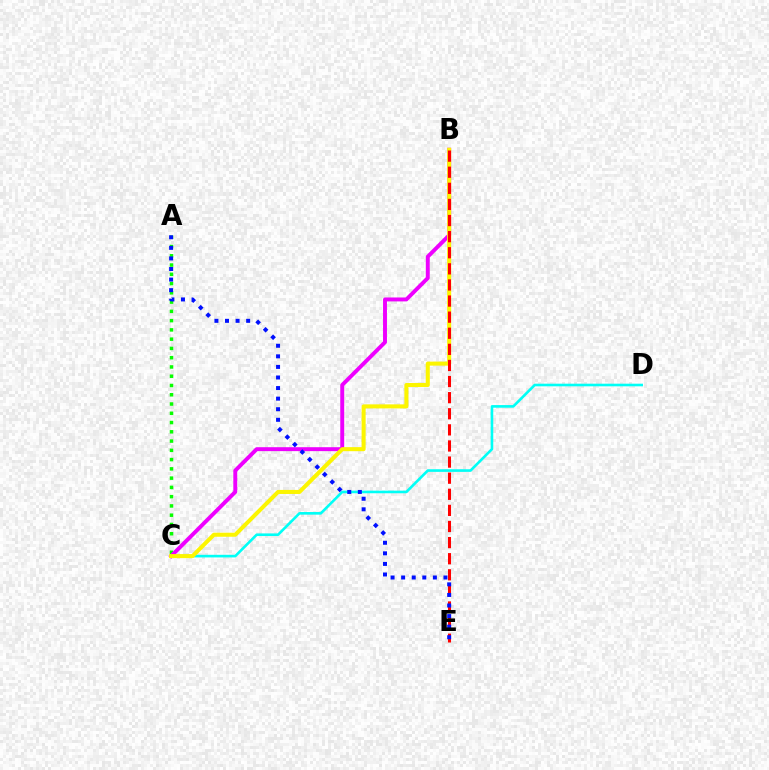{('A', 'C'): [{'color': '#08ff00', 'line_style': 'dotted', 'thickness': 2.52}], ('B', 'C'): [{'color': '#ee00ff', 'line_style': 'solid', 'thickness': 2.83}, {'color': '#fcf500', 'line_style': 'solid', 'thickness': 2.92}], ('C', 'D'): [{'color': '#00fff6', 'line_style': 'solid', 'thickness': 1.89}], ('B', 'E'): [{'color': '#ff0000', 'line_style': 'dashed', 'thickness': 2.19}], ('A', 'E'): [{'color': '#0010ff', 'line_style': 'dotted', 'thickness': 2.87}]}